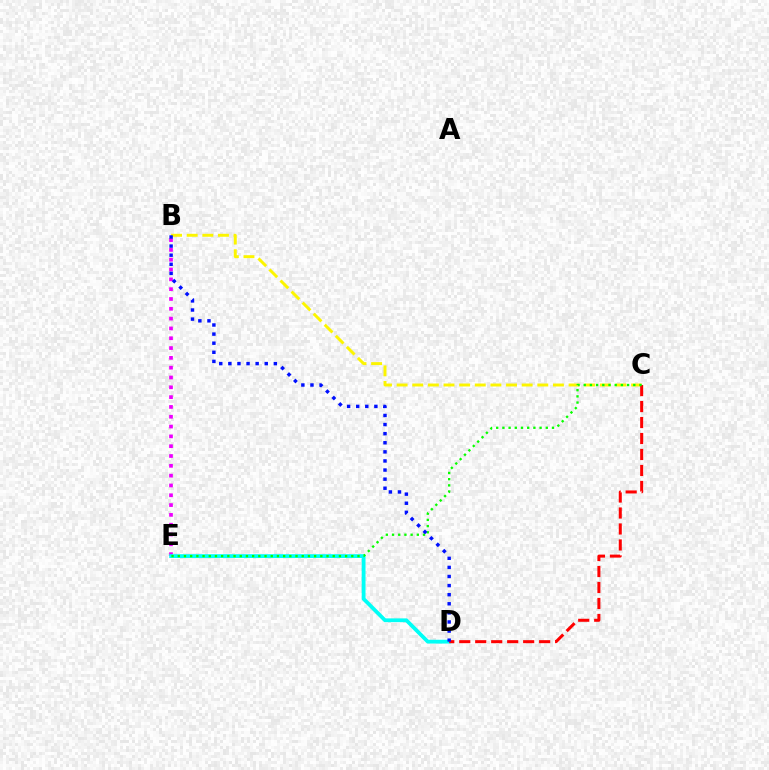{('B', 'C'): [{'color': '#fcf500', 'line_style': 'dashed', 'thickness': 2.12}], ('B', 'E'): [{'color': '#ee00ff', 'line_style': 'dotted', 'thickness': 2.67}], ('D', 'E'): [{'color': '#00fff6', 'line_style': 'solid', 'thickness': 2.73}], ('C', 'D'): [{'color': '#ff0000', 'line_style': 'dashed', 'thickness': 2.17}], ('C', 'E'): [{'color': '#08ff00', 'line_style': 'dotted', 'thickness': 1.68}], ('B', 'D'): [{'color': '#0010ff', 'line_style': 'dotted', 'thickness': 2.47}]}